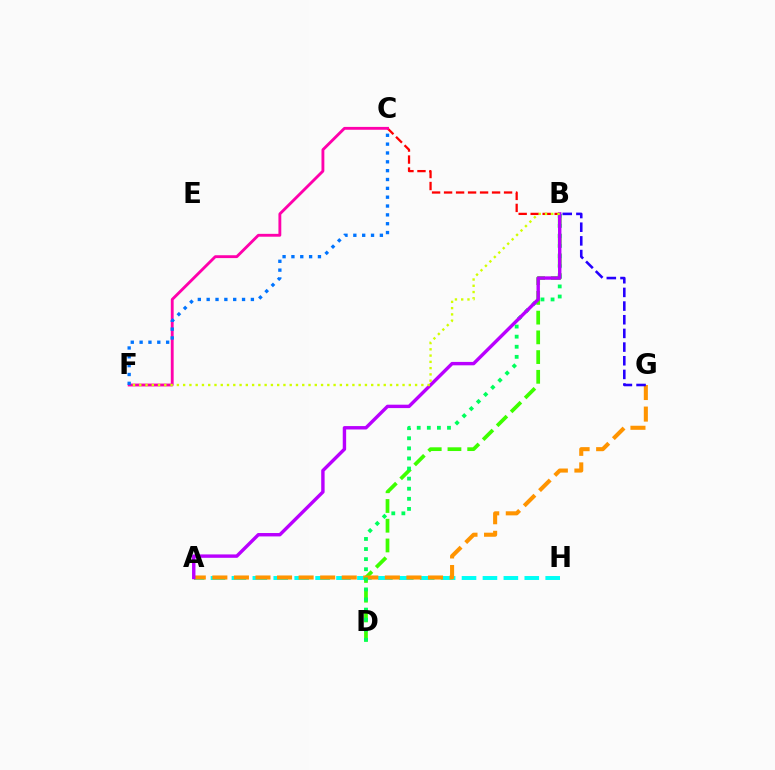{('A', 'H'): [{'color': '#00fff6', 'line_style': 'dashed', 'thickness': 2.84}], ('B', 'C'): [{'color': '#ff0000', 'line_style': 'dashed', 'thickness': 1.63}], ('B', 'D'): [{'color': '#3dff00', 'line_style': 'dashed', 'thickness': 2.68}, {'color': '#00ff5c', 'line_style': 'dotted', 'thickness': 2.74}], ('A', 'G'): [{'color': '#ff9400', 'line_style': 'dashed', 'thickness': 2.93}], ('B', 'G'): [{'color': '#2500ff', 'line_style': 'dashed', 'thickness': 1.86}], ('C', 'F'): [{'color': '#ff00ac', 'line_style': 'solid', 'thickness': 2.06}, {'color': '#0074ff', 'line_style': 'dotted', 'thickness': 2.4}], ('A', 'B'): [{'color': '#b900ff', 'line_style': 'solid', 'thickness': 2.45}], ('B', 'F'): [{'color': '#d1ff00', 'line_style': 'dotted', 'thickness': 1.7}]}